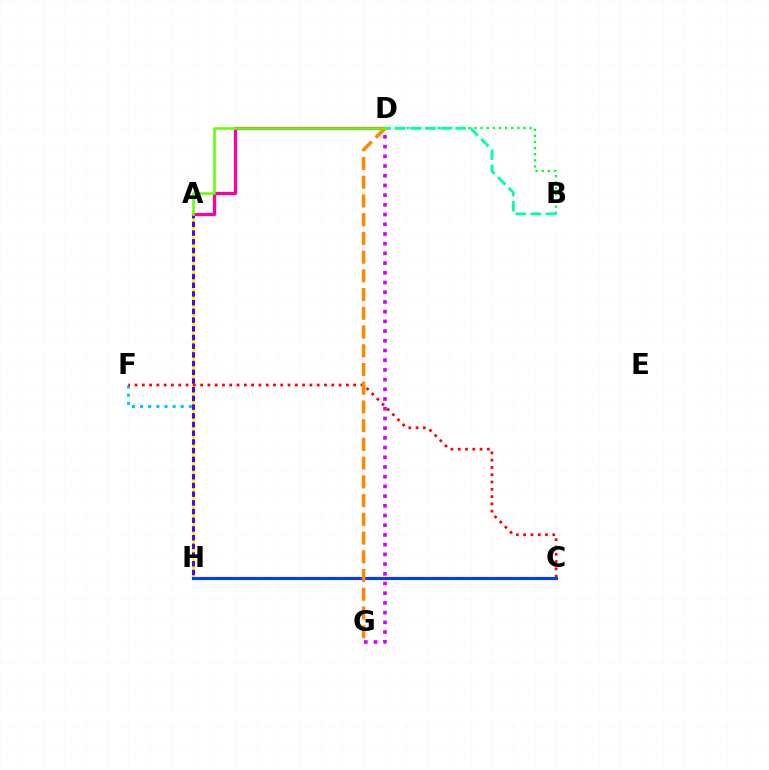{('F', 'H'): [{'color': '#00c7ff', 'line_style': 'dotted', 'thickness': 2.21}], ('A', 'H'): [{'color': '#4f00ff', 'line_style': 'solid', 'thickness': 2.17}, {'color': '#eeff00', 'line_style': 'dotted', 'thickness': 2.36}], ('D', 'G'): [{'color': '#d600ff', 'line_style': 'dotted', 'thickness': 2.64}, {'color': '#ff8800', 'line_style': 'dashed', 'thickness': 2.54}], ('A', 'D'): [{'color': '#ff00a0', 'line_style': 'solid', 'thickness': 2.34}, {'color': '#66ff00', 'line_style': 'solid', 'thickness': 1.87}], ('C', 'F'): [{'color': '#ff0000', 'line_style': 'dotted', 'thickness': 1.98}], ('B', 'D'): [{'color': '#00ff27', 'line_style': 'dotted', 'thickness': 1.66}, {'color': '#00ffaf', 'line_style': 'dashed', 'thickness': 2.05}], ('C', 'H'): [{'color': '#003fff', 'line_style': 'solid', 'thickness': 2.24}]}